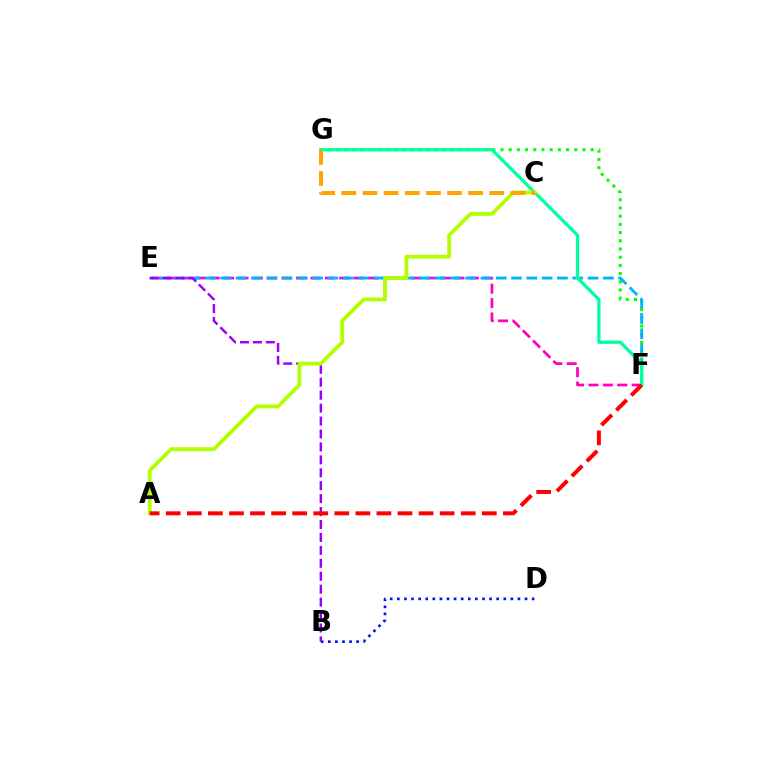{('B', 'D'): [{'color': '#0010ff', 'line_style': 'dotted', 'thickness': 1.93}], ('E', 'F'): [{'color': '#ff00bd', 'line_style': 'dashed', 'thickness': 1.96}, {'color': '#00b5ff', 'line_style': 'dashed', 'thickness': 2.08}], ('F', 'G'): [{'color': '#08ff00', 'line_style': 'dotted', 'thickness': 2.23}, {'color': '#00ff9d', 'line_style': 'solid', 'thickness': 2.33}], ('B', 'E'): [{'color': '#9b00ff', 'line_style': 'dashed', 'thickness': 1.76}], ('A', 'C'): [{'color': '#b3ff00', 'line_style': 'solid', 'thickness': 2.74}], ('C', 'G'): [{'color': '#ffa500', 'line_style': 'dashed', 'thickness': 2.87}], ('A', 'F'): [{'color': '#ff0000', 'line_style': 'dashed', 'thickness': 2.86}]}